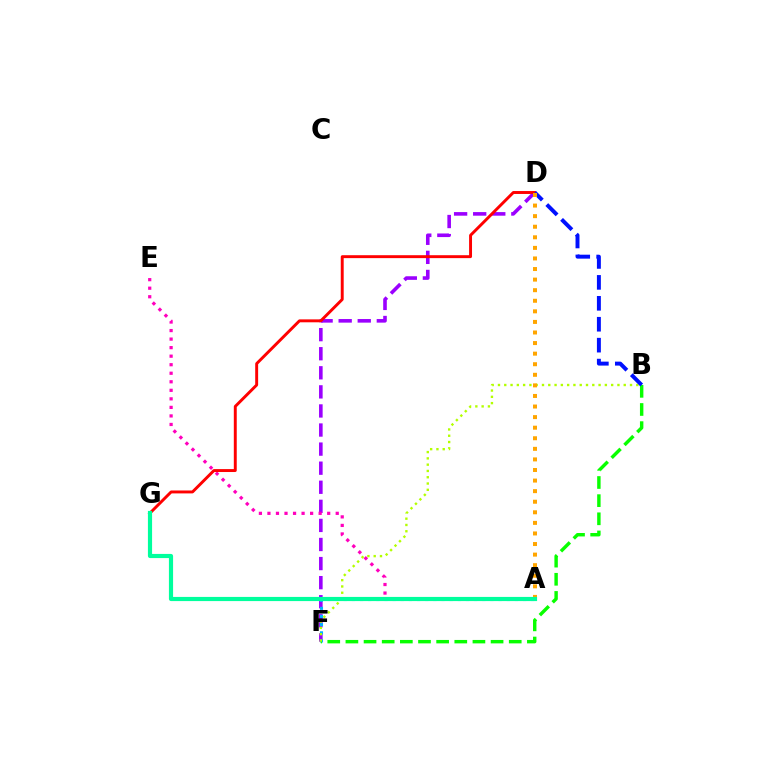{('D', 'F'): [{'color': '#9b00ff', 'line_style': 'dashed', 'thickness': 2.59}], ('A', 'F'): [{'color': '#00b5ff', 'line_style': 'dotted', 'thickness': 2.21}], ('A', 'E'): [{'color': '#ff00bd', 'line_style': 'dotted', 'thickness': 2.32}], ('B', 'F'): [{'color': '#08ff00', 'line_style': 'dashed', 'thickness': 2.47}, {'color': '#b3ff00', 'line_style': 'dotted', 'thickness': 1.71}], ('D', 'G'): [{'color': '#ff0000', 'line_style': 'solid', 'thickness': 2.11}], ('B', 'D'): [{'color': '#0010ff', 'line_style': 'dashed', 'thickness': 2.84}], ('A', 'D'): [{'color': '#ffa500', 'line_style': 'dotted', 'thickness': 2.87}], ('A', 'G'): [{'color': '#00ff9d', 'line_style': 'solid', 'thickness': 3.0}]}